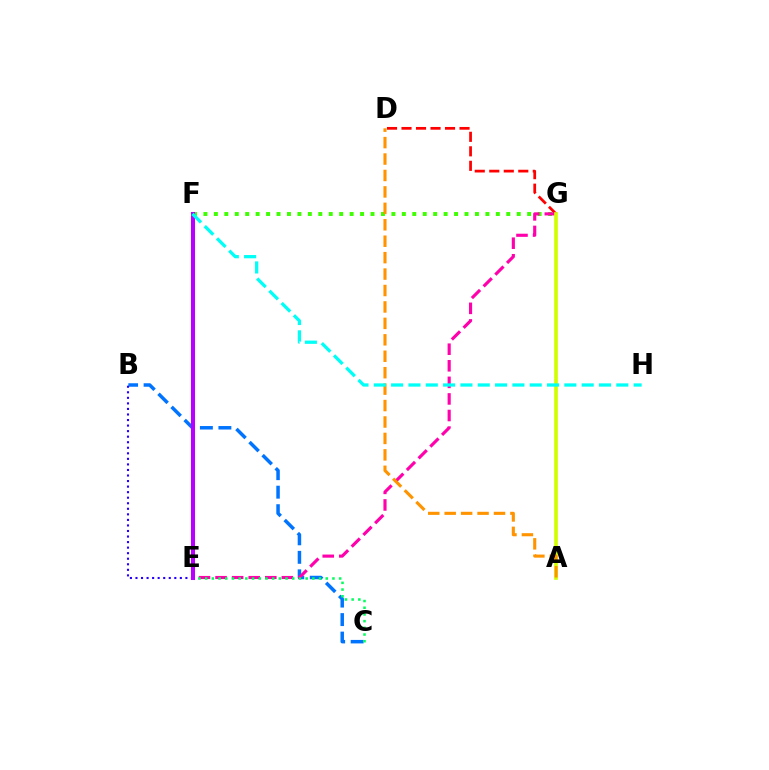{('B', 'C'): [{'color': '#0074ff', 'line_style': 'dashed', 'thickness': 2.51}], ('D', 'G'): [{'color': '#ff0000', 'line_style': 'dashed', 'thickness': 1.97}], ('F', 'G'): [{'color': '#3dff00', 'line_style': 'dotted', 'thickness': 2.84}], ('E', 'G'): [{'color': '#ff00ac', 'line_style': 'dashed', 'thickness': 2.25}], ('C', 'E'): [{'color': '#00ff5c', 'line_style': 'dotted', 'thickness': 1.82}], ('B', 'E'): [{'color': '#2500ff', 'line_style': 'dotted', 'thickness': 1.51}], ('A', 'G'): [{'color': '#d1ff00', 'line_style': 'solid', 'thickness': 2.64}], ('A', 'D'): [{'color': '#ff9400', 'line_style': 'dashed', 'thickness': 2.23}], ('E', 'F'): [{'color': '#b900ff', 'line_style': 'solid', 'thickness': 2.91}], ('F', 'H'): [{'color': '#00fff6', 'line_style': 'dashed', 'thickness': 2.35}]}